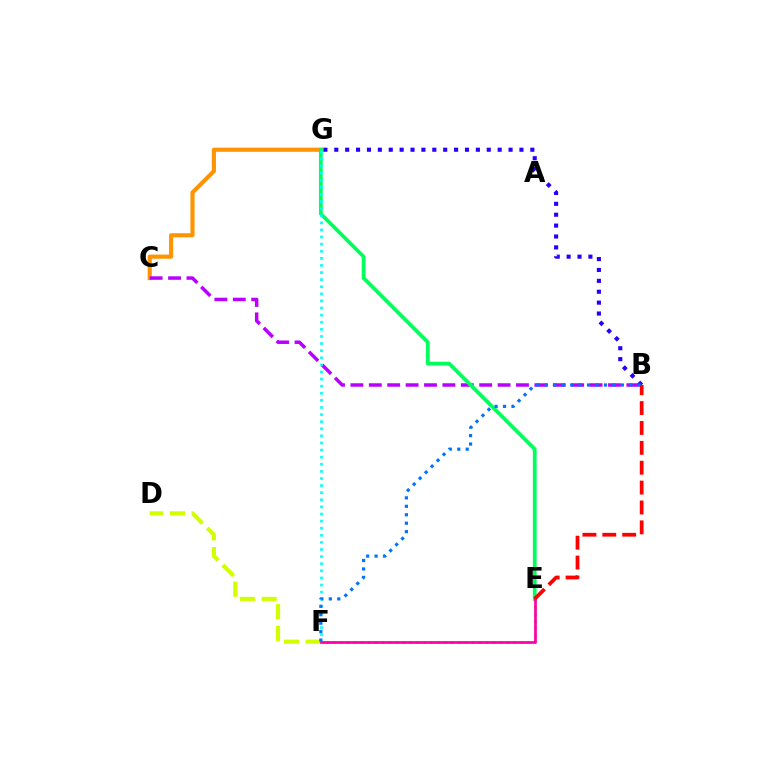{('C', 'G'): [{'color': '#ff9400', 'line_style': 'solid', 'thickness': 2.98}], ('E', 'F'): [{'color': '#3dff00', 'line_style': 'dotted', 'thickness': 1.88}, {'color': '#ff00ac', 'line_style': 'solid', 'thickness': 1.96}], ('B', 'C'): [{'color': '#b900ff', 'line_style': 'dashed', 'thickness': 2.5}], ('E', 'G'): [{'color': '#00ff5c', 'line_style': 'solid', 'thickness': 2.7}], ('B', 'G'): [{'color': '#2500ff', 'line_style': 'dotted', 'thickness': 2.96}], ('F', 'G'): [{'color': '#00fff6', 'line_style': 'dotted', 'thickness': 1.93}], ('D', 'F'): [{'color': '#d1ff00', 'line_style': 'dashed', 'thickness': 2.95}], ('B', 'F'): [{'color': '#0074ff', 'line_style': 'dotted', 'thickness': 2.29}], ('B', 'E'): [{'color': '#ff0000', 'line_style': 'dashed', 'thickness': 2.7}]}